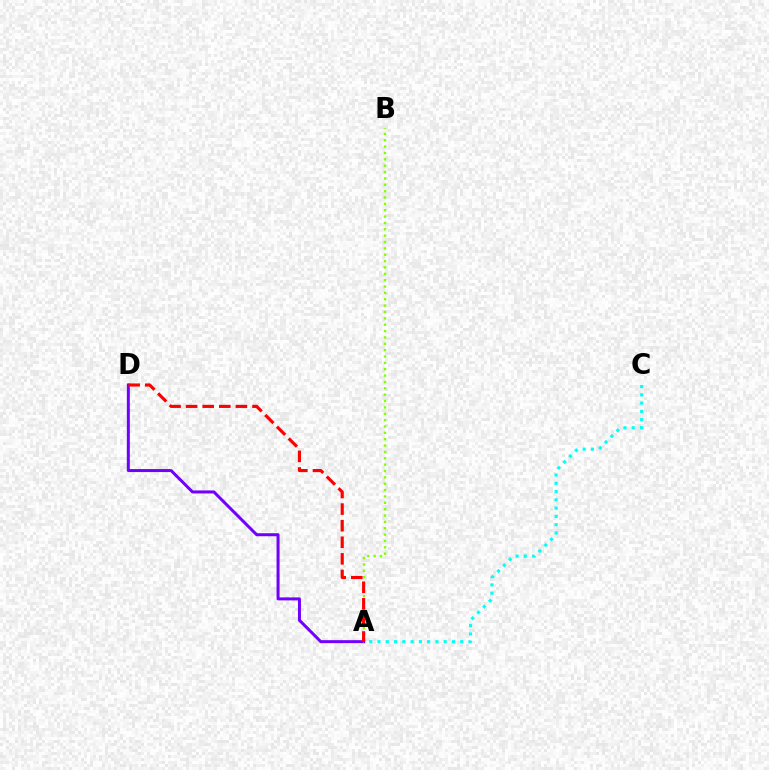{('A', 'B'): [{'color': '#84ff00', 'line_style': 'dotted', 'thickness': 1.73}], ('A', 'D'): [{'color': '#7200ff', 'line_style': 'solid', 'thickness': 2.16}, {'color': '#ff0000', 'line_style': 'dashed', 'thickness': 2.25}], ('A', 'C'): [{'color': '#00fff6', 'line_style': 'dotted', 'thickness': 2.25}]}